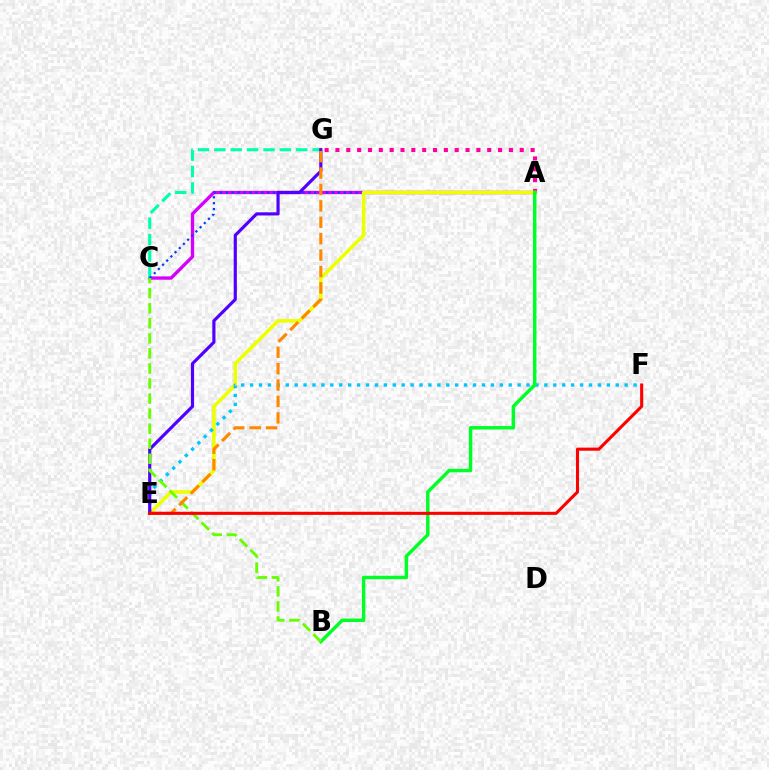{('A', 'C'): [{'color': '#d600ff', 'line_style': 'solid', 'thickness': 2.4}, {'color': '#003fff', 'line_style': 'dotted', 'thickness': 1.6}], ('C', 'G'): [{'color': '#00ffaf', 'line_style': 'dashed', 'thickness': 2.23}], ('A', 'G'): [{'color': '#ff00a0', 'line_style': 'dotted', 'thickness': 2.95}], ('A', 'E'): [{'color': '#eeff00', 'line_style': 'solid', 'thickness': 2.57}], ('E', 'F'): [{'color': '#00c7ff', 'line_style': 'dotted', 'thickness': 2.42}, {'color': '#ff0000', 'line_style': 'solid', 'thickness': 2.22}], ('A', 'B'): [{'color': '#00ff27', 'line_style': 'solid', 'thickness': 2.48}], ('E', 'G'): [{'color': '#4f00ff', 'line_style': 'solid', 'thickness': 2.28}, {'color': '#ff8800', 'line_style': 'dashed', 'thickness': 2.23}], ('B', 'C'): [{'color': '#66ff00', 'line_style': 'dashed', 'thickness': 2.05}]}